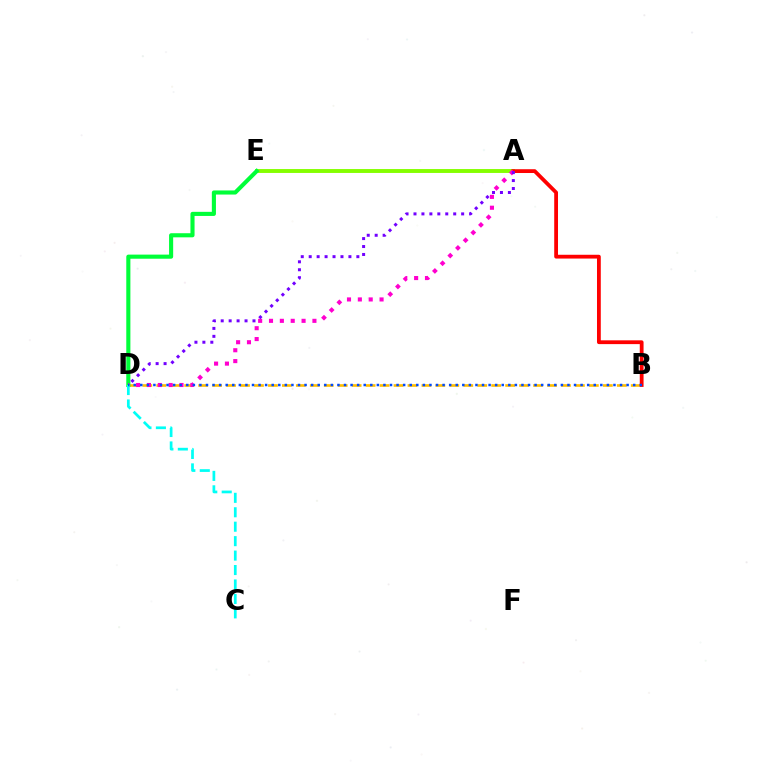{('B', 'D'): [{'color': '#ffbd00', 'line_style': 'dashed', 'thickness': 1.9}, {'color': '#004bff', 'line_style': 'dotted', 'thickness': 1.79}], ('A', 'E'): [{'color': '#84ff00', 'line_style': 'solid', 'thickness': 2.81}], ('D', 'E'): [{'color': '#00ff39', 'line_style': 'solid', 'thickness': 2.96}], ('A', 'B'): [{'color': '#ff0000', 'line_style': 'solid', 'thickness': 2.73}], ('A', 'D'): [{'color': '#ff00cf', 'line_style': 'dotted', 'thickness': 2.95}, {'color': '#7200ff', 'line_style': 'dotted', 'thickness': 2.16}], ('C', 'D'): [{'color': '#00fff6', 'line_style': 'dashed', 'thickness': 1.96}]}